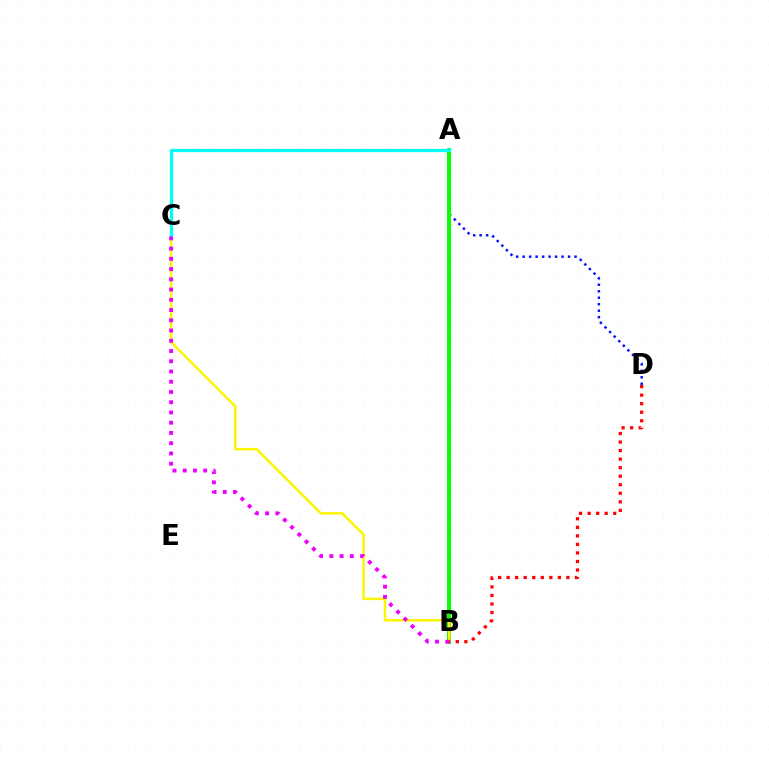{('A', 'D'): [{'color': '#0010ff', 'line_style': 'dotted', 'thickness': 1.76}], ('A', 'B'): [{'color': '#08ff00', 'line_style': 'solid', 'thickness': 2.87}], ('B', 'C'): [{'color': '#fcf500', 'line_style': 'solid', 'thickness': 1.79}, {'color': '#ee00ff', 'line_style': 'dotted', 'thickness': 2.78}], ('A', 'C'): [{'color': '#00fff6', 'line_style': 'solid', 'thickness': 2.34}], ('B', 'D'): [{'color': '#ff0000', 'line_style': 'dotted', 'thickness': 2.32}]}